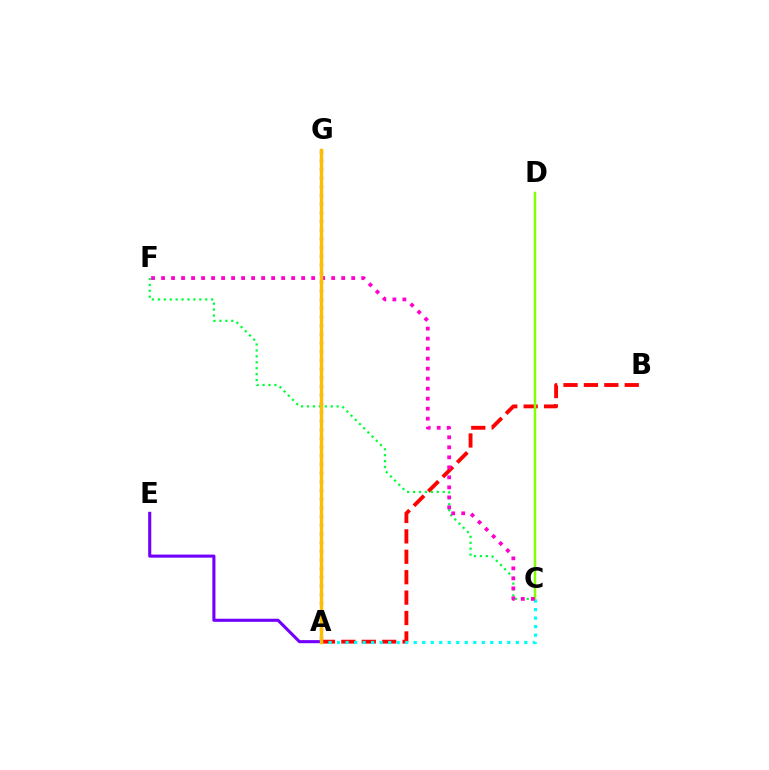{('A', 'B'): [{'color': '#ff0000', 'line_style': 'dashed', 'thickness': 2.77}], ('C', 'D'): [{'color': '#84ff00', 'line_style': 'solid', 'thickness': 1.78}], ('A', 'E'): [{'color': '#7200ff', 'line_style': 'solid', 'thickness': 2.22}], ('C', 'F'): [{'color': '#00ff39', 'line_style': 'dotted', 'thickness': 1.61}, {'color': '#ff00cf', 'line_style': 'dotted', 'thickness': 2.72}], ('A', 'C'): [{'color': '#00fff6', 'line_style': 'dotted', 'thickness': 2.31}], ('A', 'G'): [{'color': '#004bff', 'line_style': 'dotted', 'thickness': 2.36}, {'color': '#ffbd00', 'line_style': 'solid', 'thickness': 2.46}]}